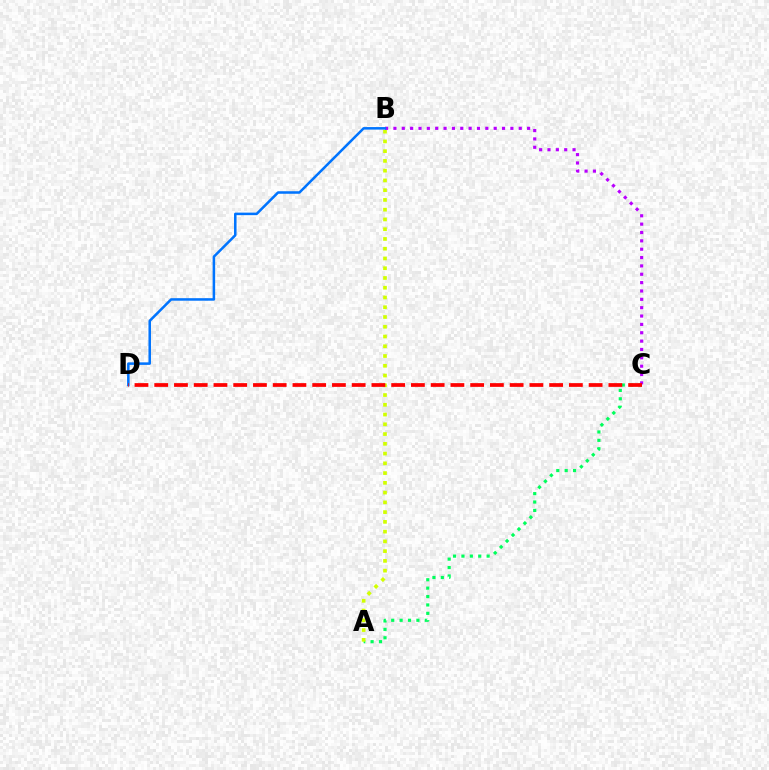{('A', 'C'): [{'color': '#00ff5c', 'line_style': 'dotted', 'thickness': 2.28}], ('A', 'B'): [{'color': '#d1ff00', 'line_style': 'dotted', 'thickness': 2.65}], ('B', 'C'): [{'color': '#b900ff', 'line_style': 'dotted', 'thickness': 2.27}], ('B', 'D'): [{'color': '#0074ff', 'line_style': 'solid', 'thickness': 1.82}], ('C', 'D'): [{'color': '#ff0000', 'line_style': 'dashed', 'thickness': 2.68}]}